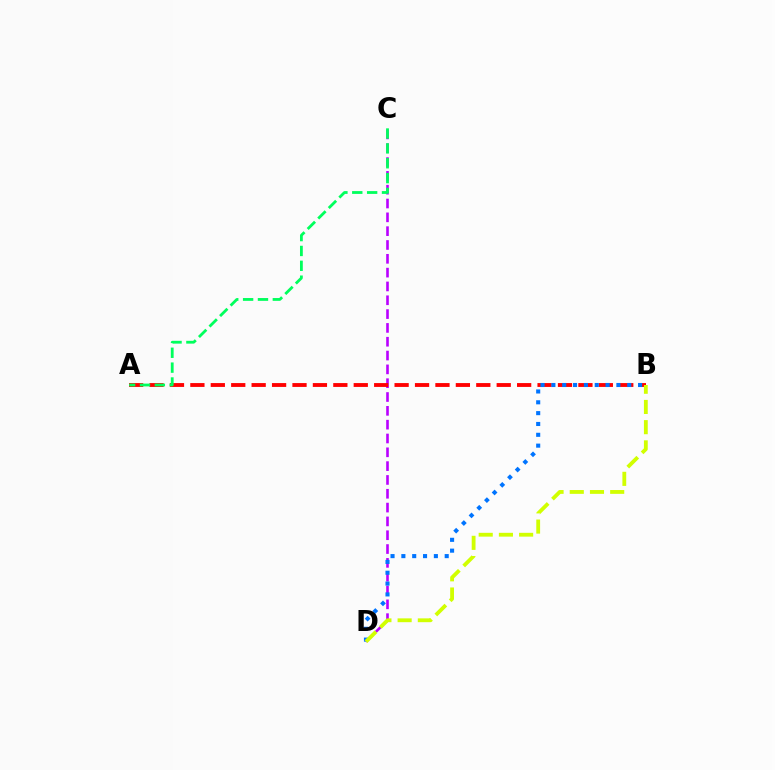{('C', 'D'): [{'color': '#b900ff', 'line_style': 'dashed', 'thickness': 1.88}], ('A', 'B'): [{'color': '#ff0000', 'line_style': 'dashed', 'thickness': 2.77}], ('B', 'D'): [{'color': '#0074ff', 'line_style': 'dotted', 'thickness': 2.94}, {'color': '#d1ff00', 'line_style': 'dashed', 'thickness': 2.75}], ('A', 'C'): [{'color': '#00ff5c', 'line_style': 'dashed', 'thickness': 2.02}]}